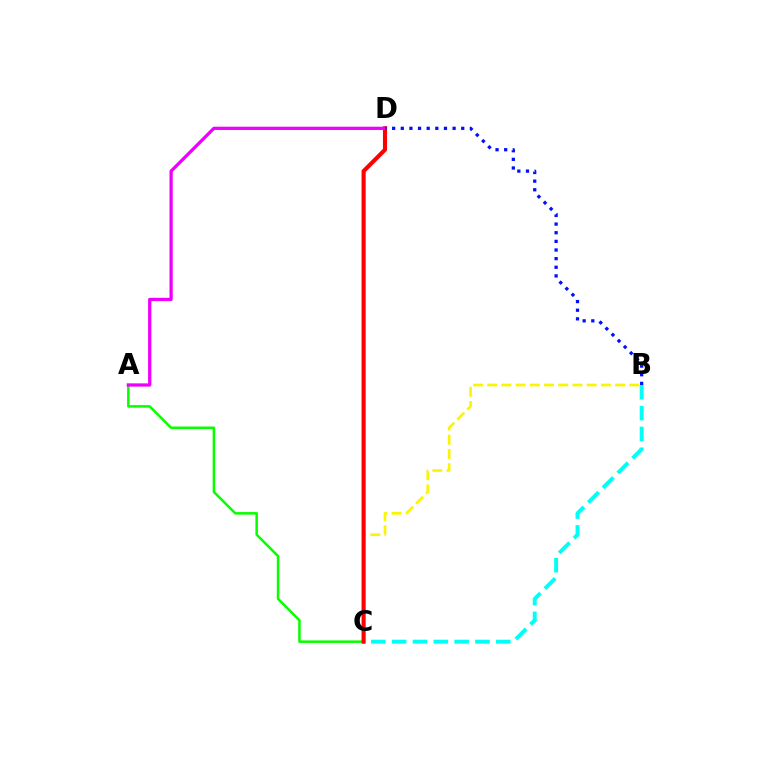{('A', 'C'): [{'color': '#08ff00', 'line_style': 'solid', 'thickness': 1.82}], ('B', 'C'): [{'color': '#fcf500', 'line_style': 'dashed', 'thickness': 1.93}, {'color': '#00fff6', 'line_style': 'dashed', 'thickness': 2.83}], ('C', 'D'): [{'color': '#ff0000', 'line_style': 'solid', 'thickness': 2.96}], ('A', 'D'): [{'color': '#ee00ff', 'line_style': 'solid', 'thickness': 2.35}], ('B', 'D'): [{'color': '#0010ff', 'line_style': 'dotted', 'thickness': 2.35}]}